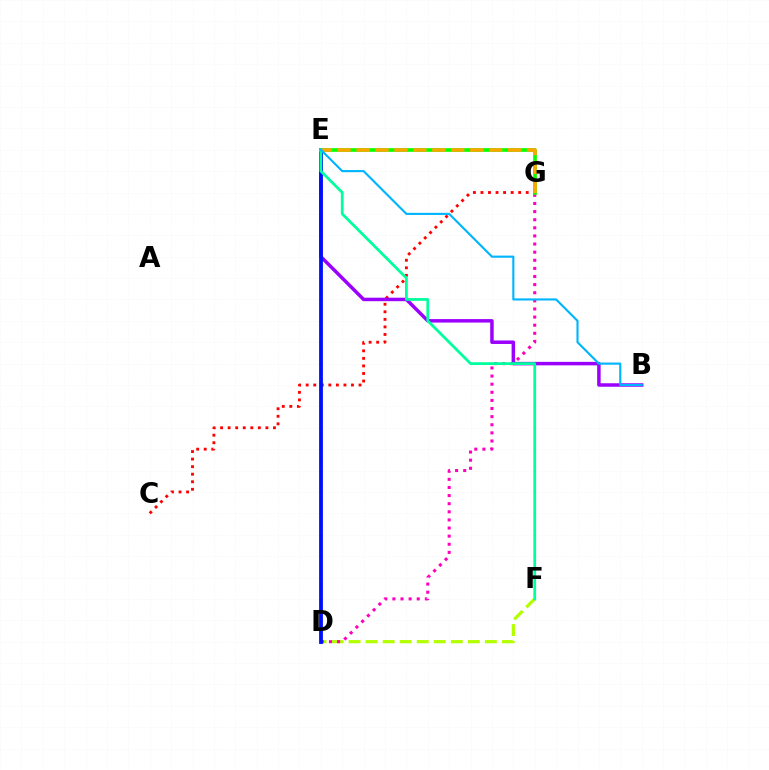{('D', 'F'): [{'color': '#b3ff00', 'line_style': 'dashed', 'thickness': 2.31}], ('C', 'G'): [{'color': '#ff0000', 'line_style': 'dotted', 'thickness': 2.05}], ('B', 'E'): [{'color': '#9b00ff', 'line_style': 'solid', 'thickness': 2.51}, {'color': '#00b5ff', 'line_style': 'solid', 'thickness': 1.54}], ('D', 'G'): [{'color': '#ff00bd', 'line_style': 'dotted', 'thickness': 2.2}], ('D', 'E'): [{'color': '#0010ff', 'line_style': 'solid', 'thickness': 2.74}], ('E', 'G'): [{'color': '#08ff00', 'line_style': 'solid', 'thickness': 2.64}, {'color': '#ffa500', 'line_style': 'dashed', 'thickness': 2.57}], ('E', 'F'): [{'color': '#00ff9d', 'line_style': 'solid', 'thickness': 1.99}]}